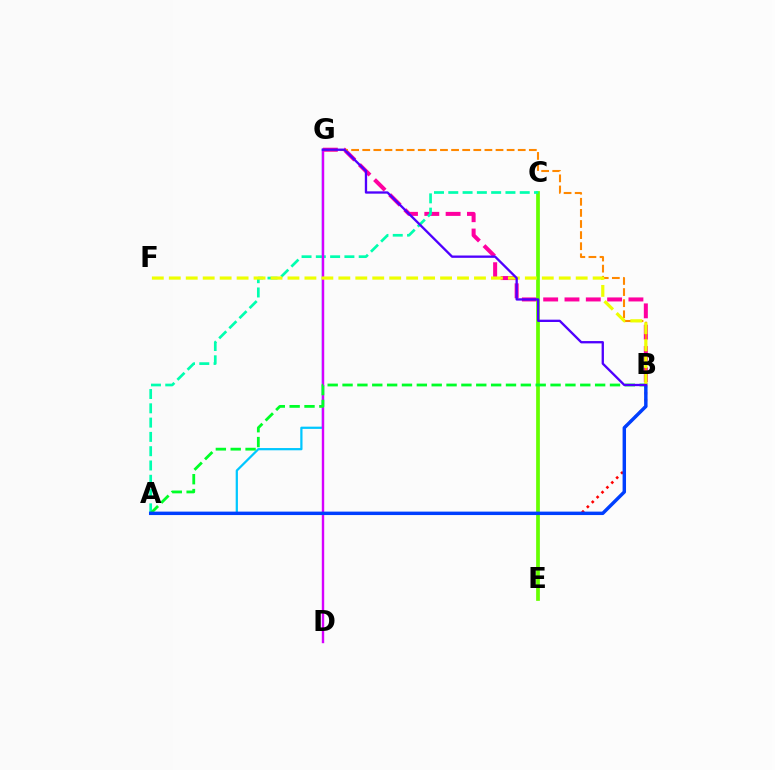{('A', 'G'): [{'color': '#00c7ff', 'line_style': 'solid', 'thickness': 1.61}], ('B', 'G'): [{'color': '#ff00a0', 'line_style': 'dashed', 'thickness': 2.9}, {'color': '#ff8800', 'line_style': 'dashed', 'thickness': 1.51}, {'color': '#4f00ff', 'line_style': 'solid', 'thickness': 1.67}], ('C', 'E'): [{'color': '#66ff00', 'line_style': 'solid', 'thickness': 2.68}], ('A', 'C'): [{'color': '#00ffaf', 'line_style': 'dashed', 'thickness': 1.94}], ('D', 'G'): [{'color': '#d600ff', 'line_style': 'solid', 'thickness': 1.73}], ('A', 'B'): [{'color': '#ff0000', 'line_style': 'dotted', 'thickness': 1.87}, {'color': '#00ff27', 'line_style': 'dashed', 'thickness': 2.02}, {'color': '#003fff', 'line_style': 'solid', 'thickness': 2.48}], ('B', 'F'): [{'color': '#eeff00', 'line_style': 'dashed', 'thickness': 2.3}]}